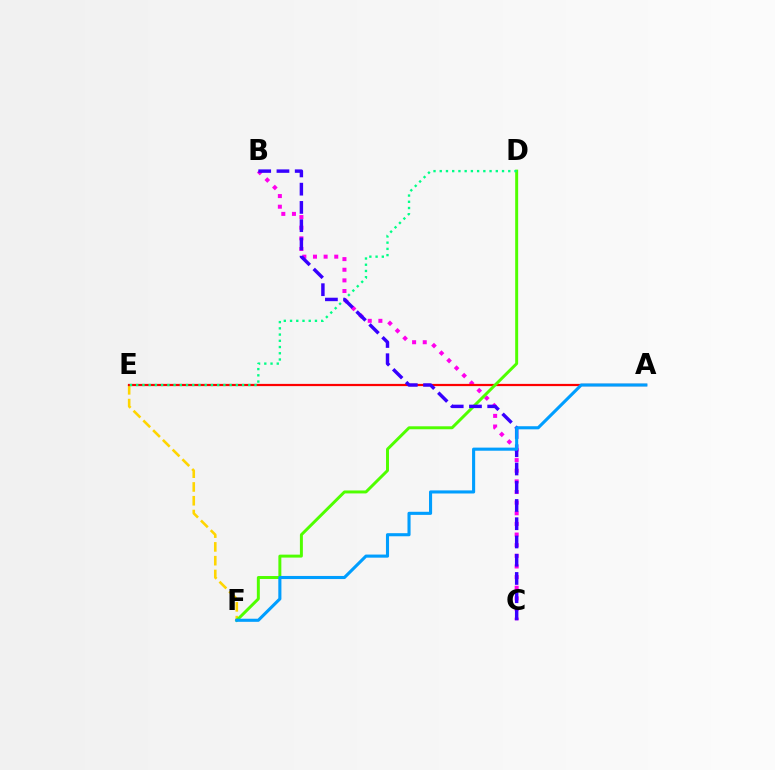{('E', 'F'): [{'color': '#ffd500', 'line_style': 'dashed', 'thickness': 1.87}], ('B', 'C'): [{'color': '#ff00ed', 'line_style': 'dotted', 'thickness': 2.89}, {'color': '#3700ff', 'line_style': 'dashed', 'thickness': 2.48}], ('A', 'E'): [{'color': '#ff0000', 'line_style': 'solid', 'thickness': 1.6}], ('D', 'F'): [{'color': '#4fff00', 'line_style': 'solid', 'thickness': 2.13}], ('D', 'E'): [{'color': '#00ff86', 'line_style': 'dotted', 'thickness': 1.69}], ('A', 'F'): [{'color': '#009eff', 'line_style': 'solid', 'thickness': 2.23}]}